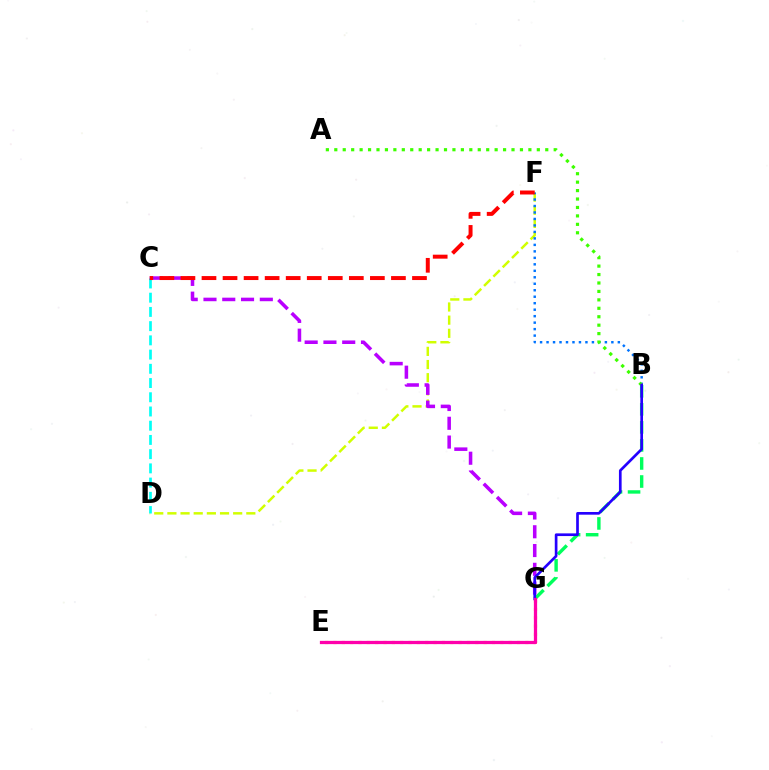{('E', 'G'): [{'color': '#ff9400', 'line_style': 'dotted', 'thickness': 2.27}, {'color': '#ff00ac', 'line_style': 'solid', 'thickness': 2.33}], ('D', 'F'): [{'color': '#d1ff00', 'line_style': 'dashed', 'thickness': 1.79}], ('B', 'G'): [{'color': '#00ff5c', 'line_style': 'dashed', 'thickness': 2.45}, {'color': '#2500ff', 'line_style': 'solid', 'thickness': 1.93}], ('C', 'D'): [{'color': '#00fff6', 'line_style': 'dashed', 'thickness': 1.93}], ('C', 'G'): [{'color': '#b900ff', 'line_style': 'dashed', 'thickness': 2.55}], ('B', 'F'): [{'color': '#0074ff', 'line_style': 'dotted', 'thickness': 1.76}], ('C', 'F'): [{'color': '#ff0000', 'line_style': 'dashed', 'thickness': 2.86}], ('A', 'B'): [{'color': '#3dff00', 'line_style': 'dotted', 'thickness': 2.29}]}